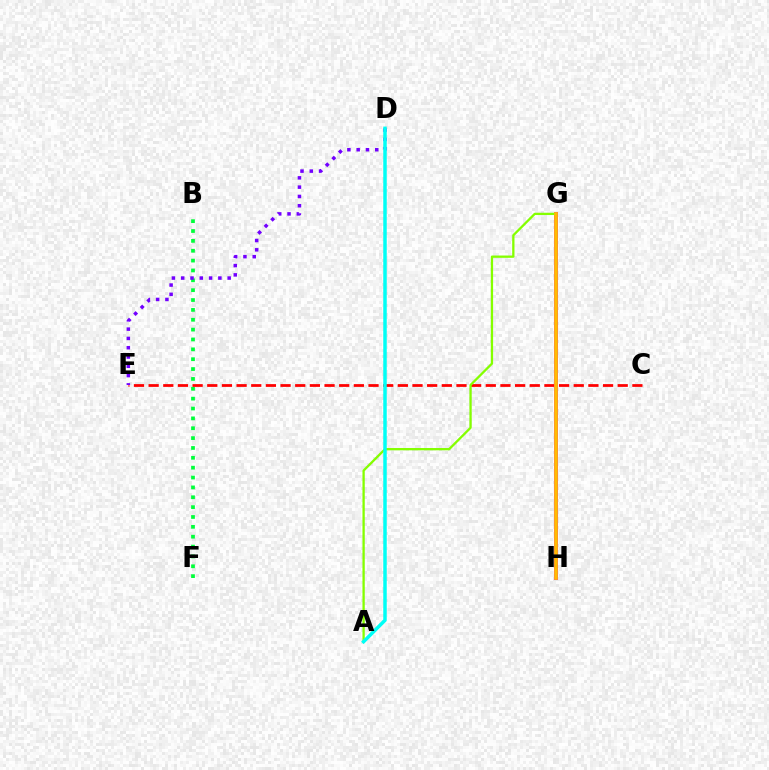{('B', 'F'): [{'color': '#00ff39', 'line_style': 'dotted', 'thickness': 2.68}], ('C', 'E'): [{'color': '#ff0000', 'line_style': 'dashed', 'thickness': 1.99}], ('G', 'H'): [{'color': '#004bff', 'line_style': 'dashed', 'thickness': 2.1}, {'color': '#ff00cf', 'line_style': 'solid', 'thickness': 2.82}, {'color': '#ffbd00', 'line_style': 'solid', 'thickness': 2.61}], ('A', 'G'): [{'color': '#84ff00', 'line_style': 'solid', 'thickness': 1.65}], ('D', 'E'): [{'color': '#7200ff', 'line_style': 'dotted', 'thickness': 2.52}], ('A', 'D'): [{'color': '#00fff6', 'line_style': 'solid', 'thickness': 2.51}]}